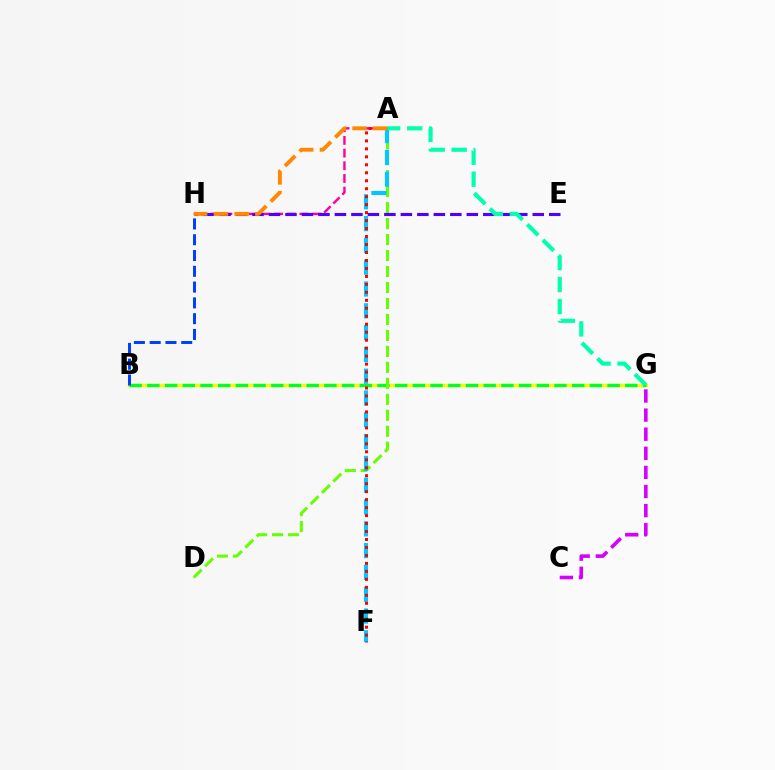{('B', 'G'): [{'color': '#eeff00', 'line_style': 'solid', 'thickness': 2.46}, {'color': '#00ff27', 'line_style': 'dashed', 'thickness': 2.4}], ('C', 'G'): [{'color': '#d600ff', 'line_style': 'dashed', 'thickness': 2.6}], ('A', 'H'): [{'color': '#ff00a0', 'line_style': 'dashed', 'thickness': 1.72}, {'color': '#ff8800', 'line_style': 'dashed', 'thickness': 2.82}], ('B', 'H'): [{'color': '#003fff', 'line_style': 'dashed', 'thickness': 2.14}], ('A', 'D'): [{'color': '#66ff00', 'line_style': 'dashed', 'thickness': 2.17}], ('E', 'H'): [{'color': '#4f00ff', 'line_style': 'dashed', 'thickness': 2.24}], ('A', 'F'): [{'color': '#00c7ff', 'line_style': 'dashed', 'thickness': 2.96}, {'color': '#ff0000', 'line_style': 'dotted', 'thickness': 2.17}], ('A', 'G'): [{'color': '#00ffaf', 'line_style': 'dashed', 'thickness': 2.98}]}